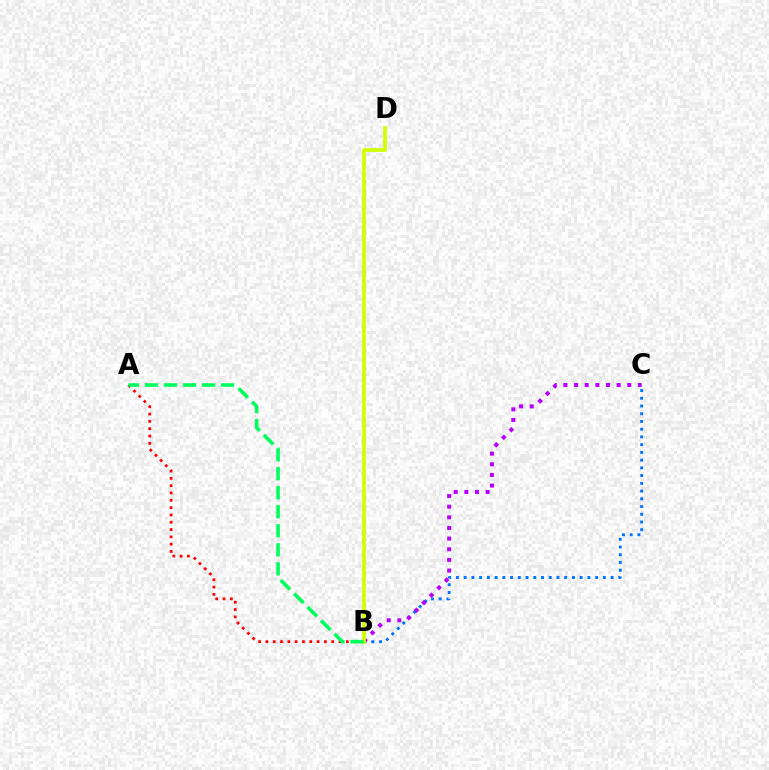{('B', 'C'): [{'color': '#0074ff', 'line_style': 'dotted', 'thickness': 2.1}, {'color': '#b900ff', 'line_style': 'dotted', 'thickness': 2.89}], ('A', 'B'): [{'color': '#ff0000', 'line_style': 'dotted', 'thickness': 1.99}, {'color': '#00ff5c', 'line_style': 'dashed', 'thickness': 2.58}], ('B', 'D'): [{'color': '#d1ff00', 'line_style': 'solid', 'thickness': 2.68}]}